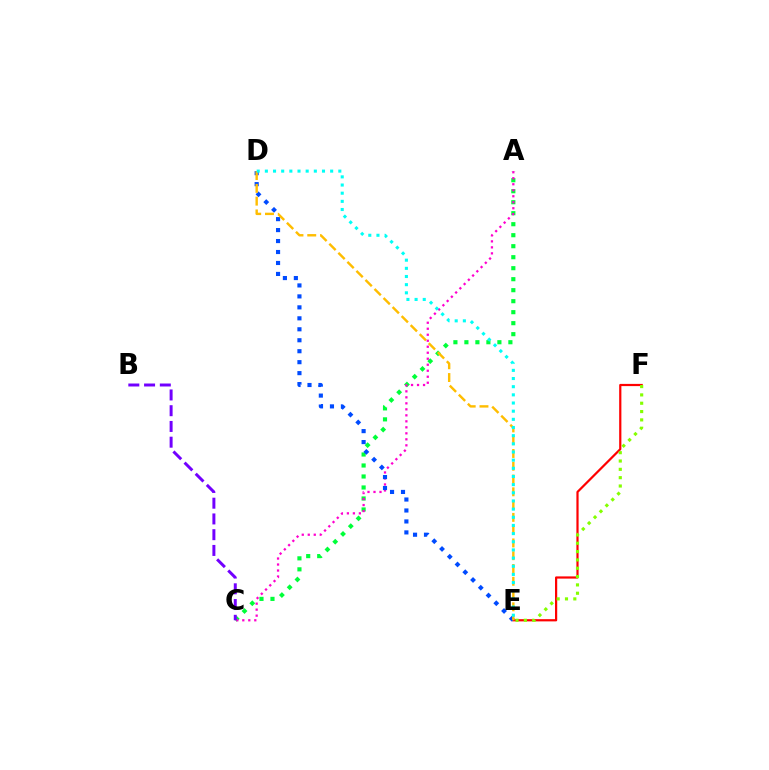{('A', 'C'): [{'color': '#00ff39', 'line_style': 'dotted', 'thickness': 2.99}, {'color': '#ff00cf', 'line_style': 'dotted', 'thickness': 1.63}], ('E', 'F'): [{'color': '#ff0000', 'line_style': 'solid', 'thickness': 1.59}, {'color': '#84ff00', 'line_style': 'dotted', 'thickness': 2.26}], ('D', 'E'): [{'color': '#004bff', 'line_style': 'dotted', 'thickness': 2.98}, {'color': '#ffbd00', 'line_style': 'dashed', 'thickness': 1.74}, {'color': '#00fff6', 'line_style': 'dotted', 'thickness': 2.22}], ('B', 'C'): [{'color': '#7200ff', 'line_style': 'dashed', 'thickness': 2.14}]}